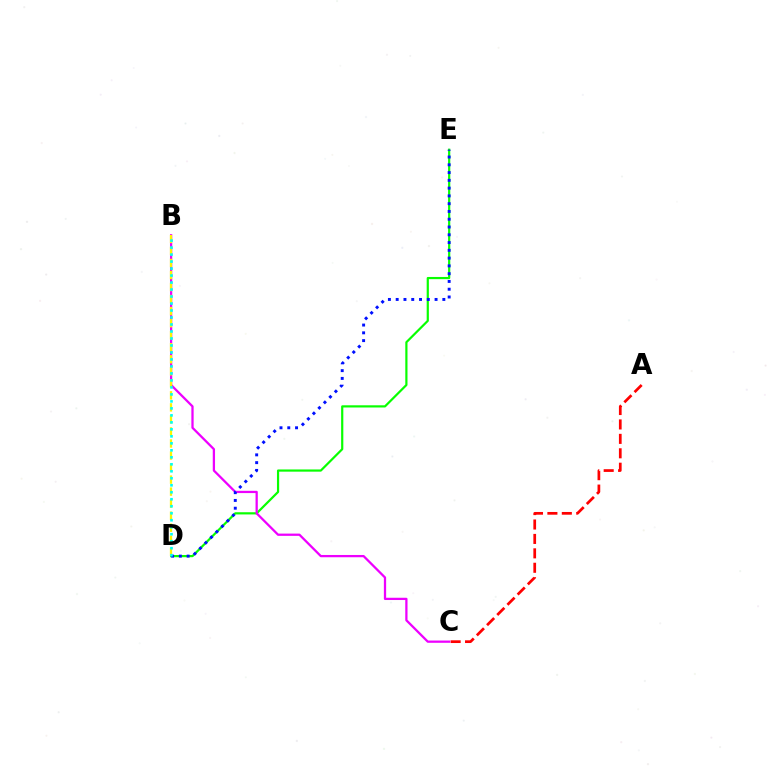{('D', 'E'): [{'color': '#08ff00', 'line_style': 'solid', 'thickness': 1.58}, {'color': '#0010ff', 'line_style': 'dotted', 'thickness': 2.11}], ('A', 'C'): [{'color': '#ff0000', 'line_style': 'dashed', 'thickness': 1.96}], ('B', 'C'): [{'color': '#ee00ff', 'line_style': 'solid', 'thickness': 1.63}], ('B', 'D'): [{'color': '#fcf500', 'line_style': 'dashed', 'thickness': 1.63}, {'color': '#00fff6', 'line_style': 'dotted', 'thickness': 1.9}]}